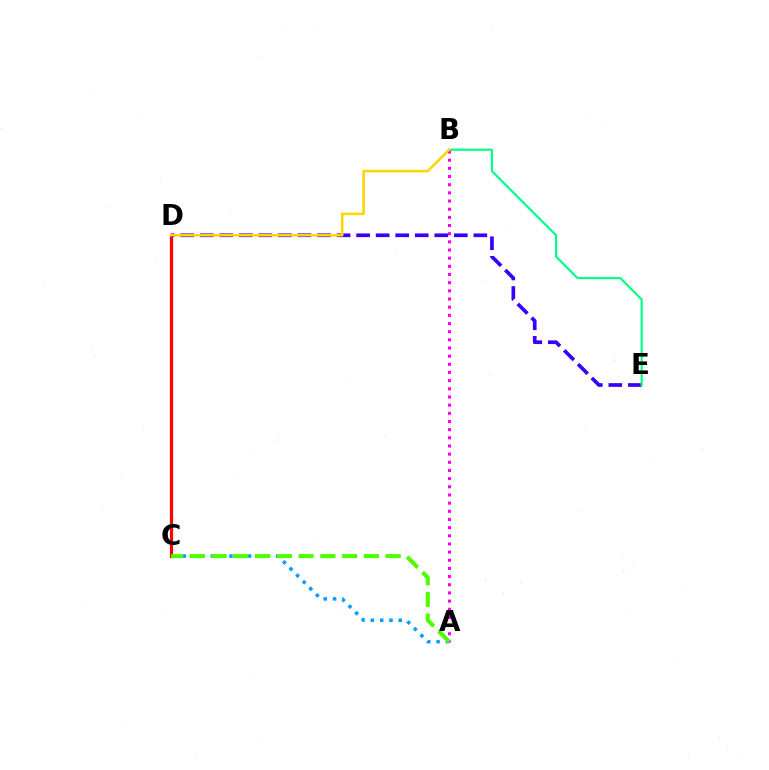{('A', 'C'): [{'color': '#009eff', 'line_style': 'dotted', 'thickness': 2.53}, {'color': '#4fff00', 'line_style': 'dashed', 'thickness': 2.96}], ('A', 'B'): [{'color': '#ff00ed', 'line_style': 'dotted', 'thickness': 2.22}], ('C', 'D'): [{'color': '#ff0000', 'line_style': 'solid', 'thickness': 2.3}], ('D', 'E'): [{'color': '#3700ff', 'line_style': 'dashed', 'thickness': 2.66}], ('B', 'E'): [{'color': '#00ff86', 'line_style': 'solid', 'thickness': 1.56}], ('B', 'D'): [{'color': '#ffd500', 'line_style': 'solid', 'thickness': 1.81}]}